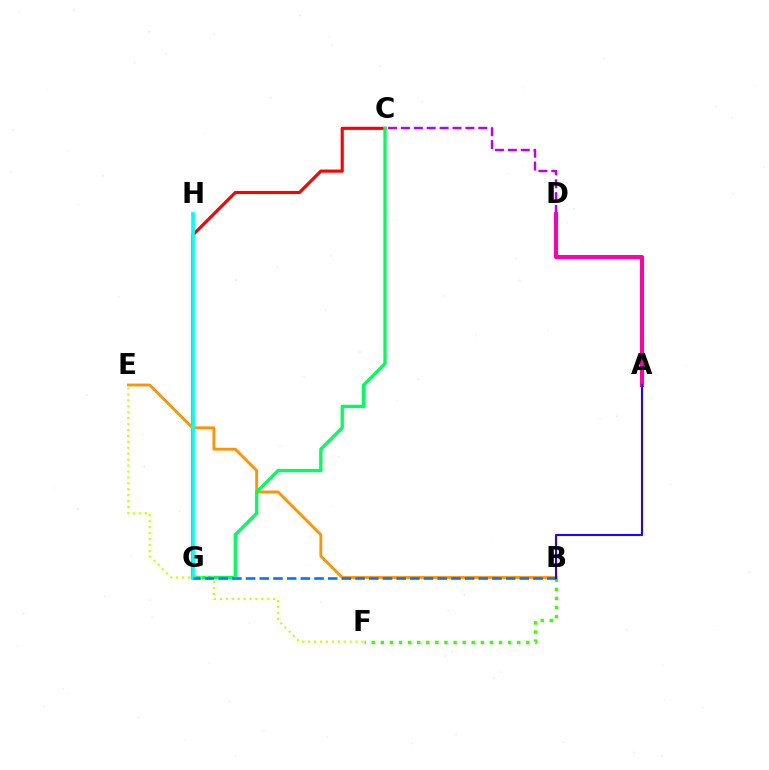{('B', 'F'): [{'color': '#3dff00', 'line_style': 'dotted', 'thickness': 2.47}], ('C', 'D'): [{'color': '#b900ff', 'line_style': 'dashed', 'thickness': 1.75}], ('C', 'G'): [{'color': '#ff0000', 'line_style': 'solid', 'thickness': 2.25}, {'color': '#00ff5c', 'line_style': 'solid', 'thickness': 2.37}], ('B', 'E'): [{'color': '#ff9400', 'line_style': 'solid', 'thickness': 2.04}], ('A', 'D'): [{'color': '#ff00ac', 'line_style': 'solid', 'thickness': 2.91}], ('E', 'F'): [{'color': '#d1ff00', 'line_style': 'dotted', 'thickness': 1.61}], ('G', 'H'): [{'color': '#00fff6', 'line_style': 'solid', 'thickness': 2.67}], ('B', 'G'): [{'color': '#0074ff', 'line_style': 'dashed', 'thickness': 1.86}], ('A', 'B'): [{'color': '#2500ff', 'line_style': 'solid', 'thickness': 1.52}]}